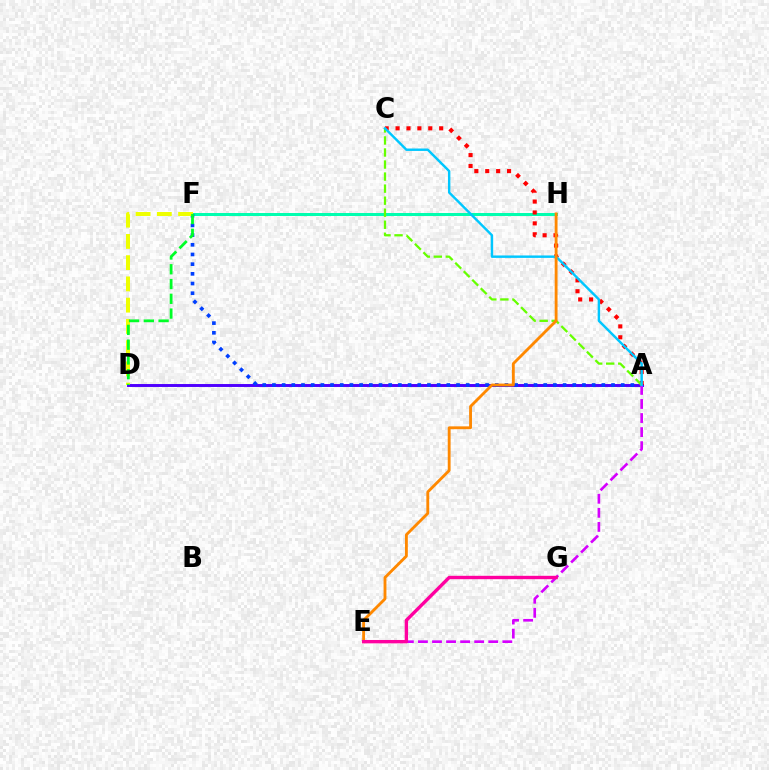{('F', 'H'): [{'color': '#00ffaf', 'line_style': 'solid', 'thickness': 2.15}], ('A', 'D'): [{'color': '#4f00ff', 'line_style': 'solid', 'thickness': 2.11}], ('A', 'F'): [{'color': '#003fff', 'line_style': 'dotted', 'thickness': 2.63}], ('A', 'C'): [{'color': '#ff0000', 'line_style': 'dotted', 'thickness': 2.96}, {'color': '#66ff00', 'line_style': 'dashed', 'thickness': 1.64}, {'color': '#00c7ff', 'line_style': 'solid', 'thickness': 1.75}], ('A', 'E'): [{'color': '#d600ff', 'line_style': 'dashed', 'thickness': 1.91}], ('E', 'H'): [{'color': '#ff8800', 'line_style': 'solid', 'thickness': 2.05}], ('E', 'G'): [{'color': '#ff00a0', 'line_style': 'solid', 'thickness': 2.43}], ('D', 'F'): [{'color': '#eeff00', 'line_style': 'dashed', 'thickness': 2.89}, {'color': '#00ff27', 'line_style': 'dashed', 'thickness': 2.01}]}